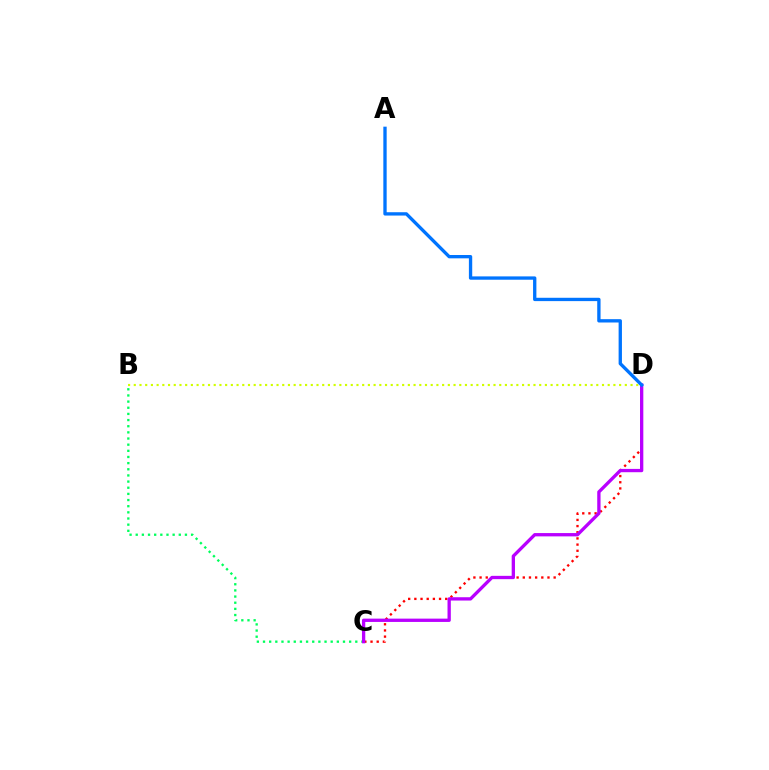{('C', 'D'): [{'color': '#ff0000', 'line_style': 'dotted', 'thickness': 1.68}, {'color': '#b900ff', 'line_style': 'solid', 'thickness': 2.38}], ('B', 'C'): [{'color': '#00ff5c', 'line_style': 'dotted', 'thickness': 1.67}], ('B', 'D'): [{'color': '#d1ff00', 'line_style': 'dotted', 'thickness': 1.55}], ('A', 'D'): [{'color': '#0074ff', 'line_style': 'solid', 'thickness': 2.4}]}